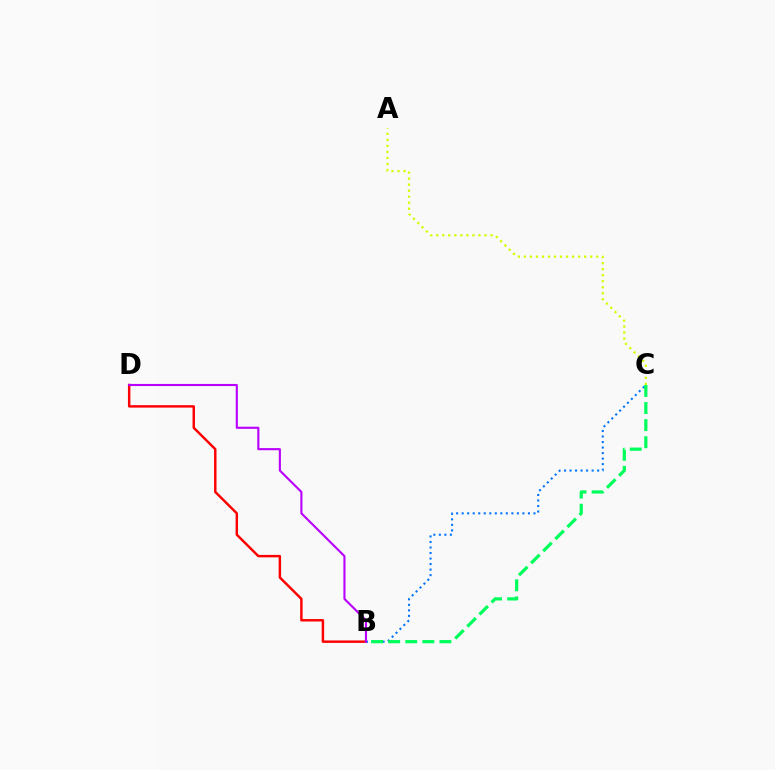{('B', 'D'): [{'color': '#ff0000', 'line_style': 'solid', 'thickness': 1.76}, {'color': '#b900ff', 'line_style': 'solid', 'thickness': 1.52}], ('B', 'C'): [{'color': '#0074ff', 'line_style': 'dotted', 'thickness': 1.5}, {'color': '#00ff5c', 'line_style': 'dashed', 'thickness': 2.32}], ('A', 'C'): [{'color': '#d1ff00', 'line_style': 'dotted', 'thickness': 1.64}]}